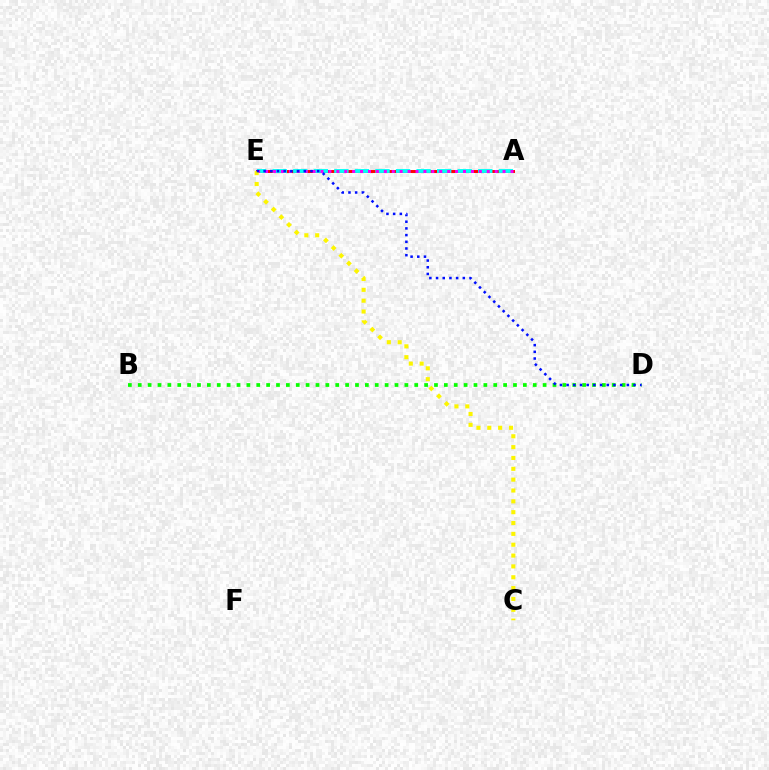{('A', 'E'): [{'color': '#ff0000', 'line_style': 'solid', 'thickness': 2.12}, {'color': '#00fff6', 'line_style': 'dashed', 'thickness': 2.79}, {'color': '#ee00ff', 'line_style': 'dotted', 'thickness': 2.15}], ('C', 'E'): [{'color': '#fcf500', 'line_style': 'dotted', 'thickness': 2.95}], ('B', 'D'): [{'color': '#08ff00', 'line_style': 'dotted', 'thickness': 2.68}], ('D', 'E'): [{'color': '#0010ff', 'line_style': 'dotted', 'thickness': 1.82}]}